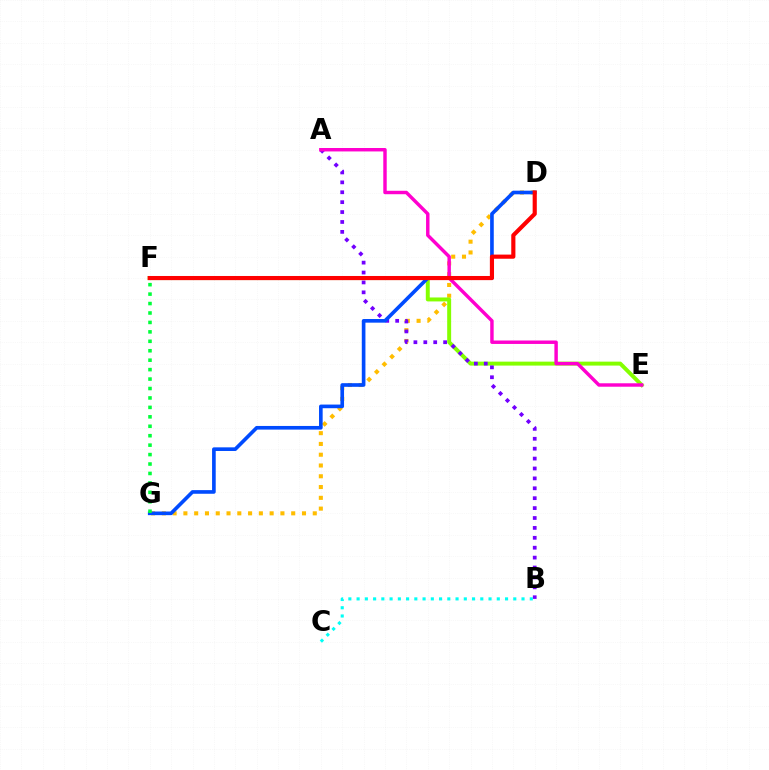{('D', 'G'): [{'color': '#ffbd00', 'line_style': 'dotted', 'thickness': 2.93}, {'color': '#004bff', 'line_style': 'solid', 'thickness': 2.62}], ('E', 'F'): [{'color': '#84ff00', 'line_style': 'solid', 'thickness': 2.85}], ('A', 'B'): [{'color': '#7200ff', 'line_style': 'dotted', 'thickness': 2.69}], ('B', 'C'): [{'color': '#00fff6', 'line_style': 'dotted', 'thickness': 2.24}], ('A', 'E'): [{'color': '#ff00cf', 'line_style': 'solid', 'thickness': 2.48}], ('D', 'F'): [{'color': '#ff0000', 'line_style': 'solid', 'thickness': 2.98}], ('F', 'G'): [{'color': '#00ff39', 'line_style': 'dotted', 'thickness': 2.56}]}